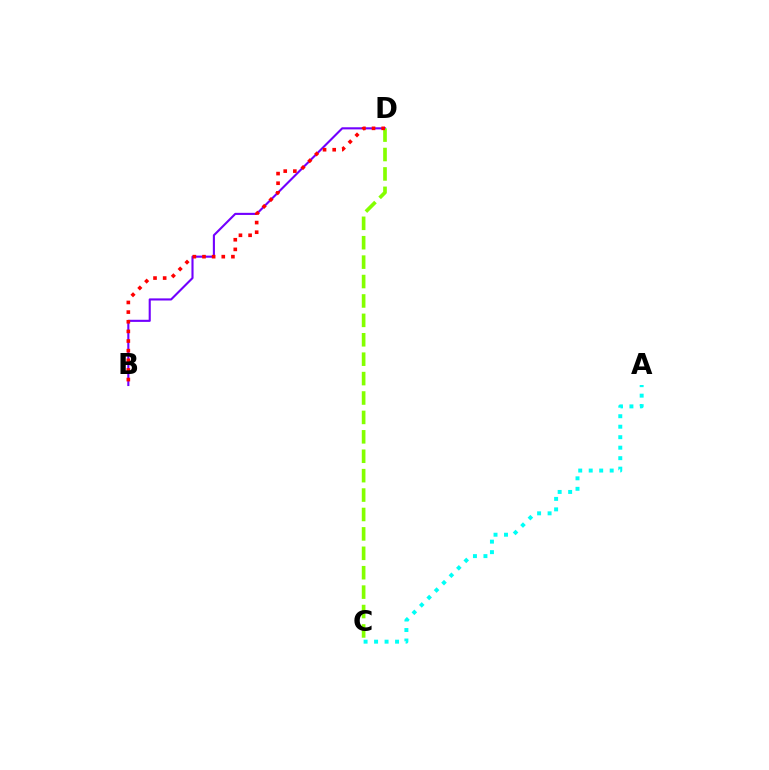{('B', 'D'): [{'color': '#7200ff', 'line_style': 'solid', 'thickness': 1.52}, {'color': '#ff0000', 'line_style': 'dotted', 'thickness': 2.62}], ('C', 'D'): [{'color': '#84ff00', 'line_style': 'dashed', 'thickness': 2.64}], ('A', 'C'): [{'color': '#00fff6', 'line_style': 'dotted', 'thickness': 2.85}]}